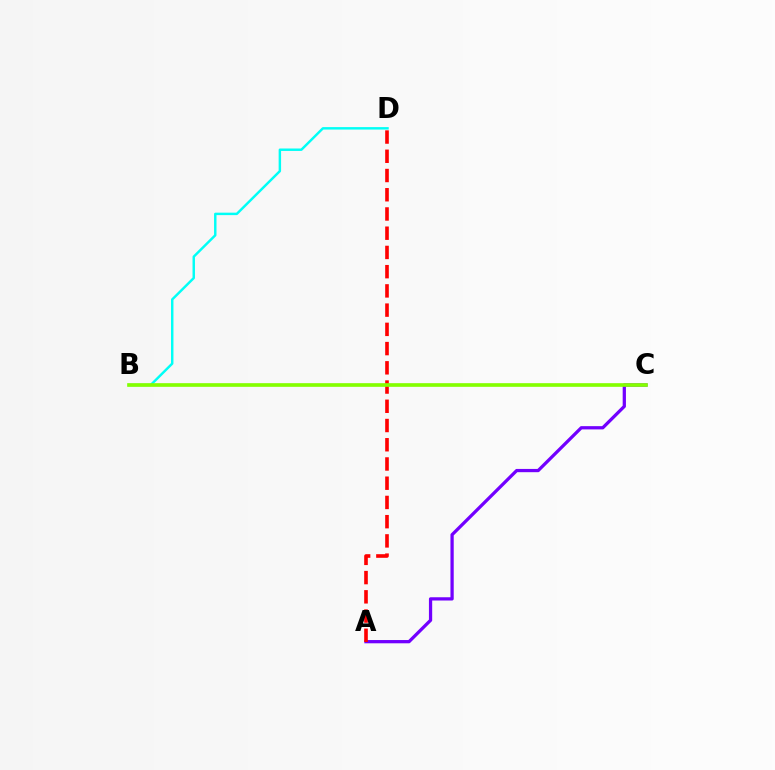{('A', 'C'): [{'color': '#7200ff', 'line_style': 'solid', 'thickness': 2.34}], ('A', 'D'): [{'color': '#ff0000', 'line_style': 'dashed', 'thickness': 2.61}], ('B', 'D'): [{'color': '#00fff6', 'line_style': 'solid', 'thickness': 1.76}], ('B', 'C'): [{'color': '#84ff00', 'line_style': 'solid', 'thickness': 2.63}]}